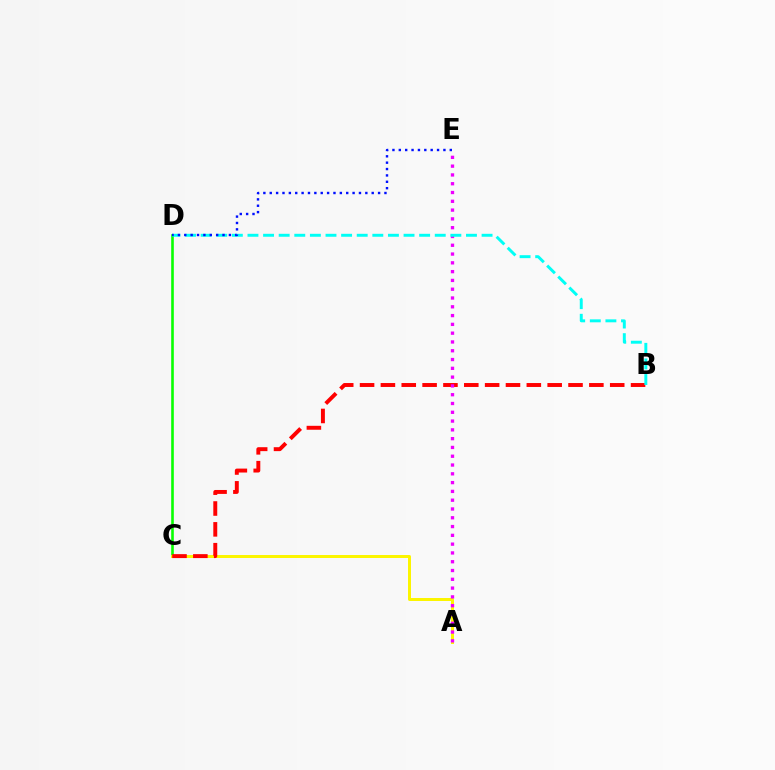{('C', 'D'): [{'color': '#08ff00', 'line_style': 'solid', 'thickness': 1.88}], ('A', 'C'): [{'color': '#fcf500', 'line_style': 'solid', 'thickness': 2.15}], ('B', 'C'): [{'color': '#ff0000', 'line_style': 'dashed', 'thickness': 2.83}], ('A', 'E'): [{'color': '#ee00ff', 'line_style': 'dotted', 'thickness': 2.39}], ('B', 'D'): [{'color': '#00fff6', 'line_style': 'dashed', 'thickness': 2.12}], ('D', 'E'): [{'color': '#0010ff', 'line_style': 'dotted', 'thickness': 1.73}]}